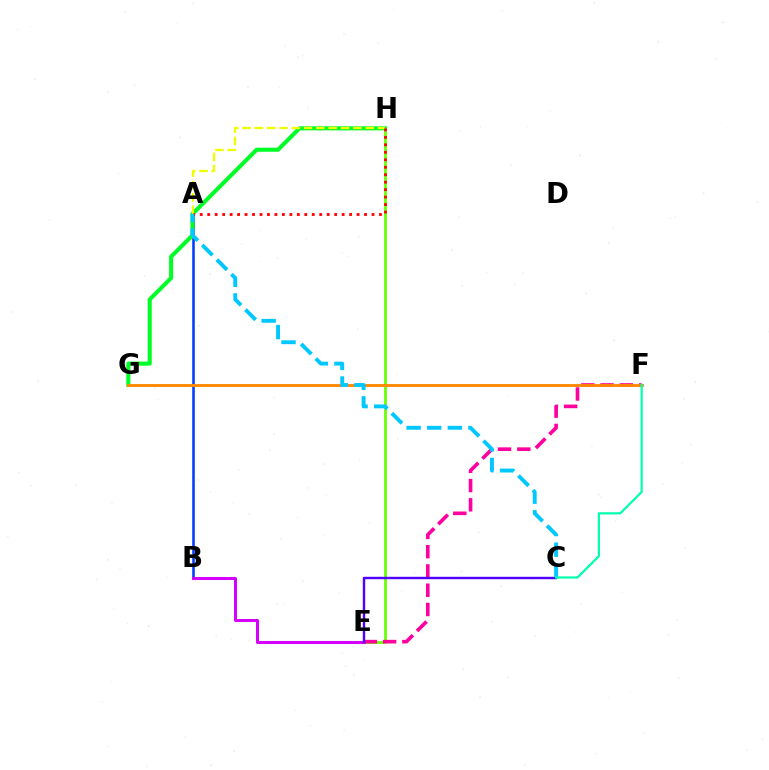{('A', 'B'): [{'color': '#003fff', 'line_style': 'solid', 'thickness': 1.86}], ('E', 'H'): [{'color': '#66ff00', 'line_style': 'solid', 'thickness': 1.97}], ('G', 'H'): [{'color': '#00ff27', 'line_style': 'solid', 'thickness': 2.93}], ('B', 'E'): [{'color': '#d600ff', 'line_style': 'solid', 'thickness': 2.18}], ('E', 'F'): [{'color': '#ff00a0', 'line_style': 'dashed', 'thickness': 2.62}], ('F', 'G'): [{'color': '#ff8800', 'line_style': 'solid', 'thickness': 2.06}], ('A', 'H'): [{'color': '#eeff00', 'line_style': 'dashed', 'thickness': 1.67}, {'color': '#ff0000', 'line_style': 'dotted', 'thickness': 2.03}], ('C', 'E'): [{'color': '#4f00ff', 'line_style': 'solid', 'thickness': 1.74}], ('A', 'C'): [{'color': '#00c7ff', 'line_style': 'dashed', 'thickness': 2.8}], ('C', 'F'): [{'color': '#00ffaf', 'line_style': 'solid', 'thickness': 1.59}]}